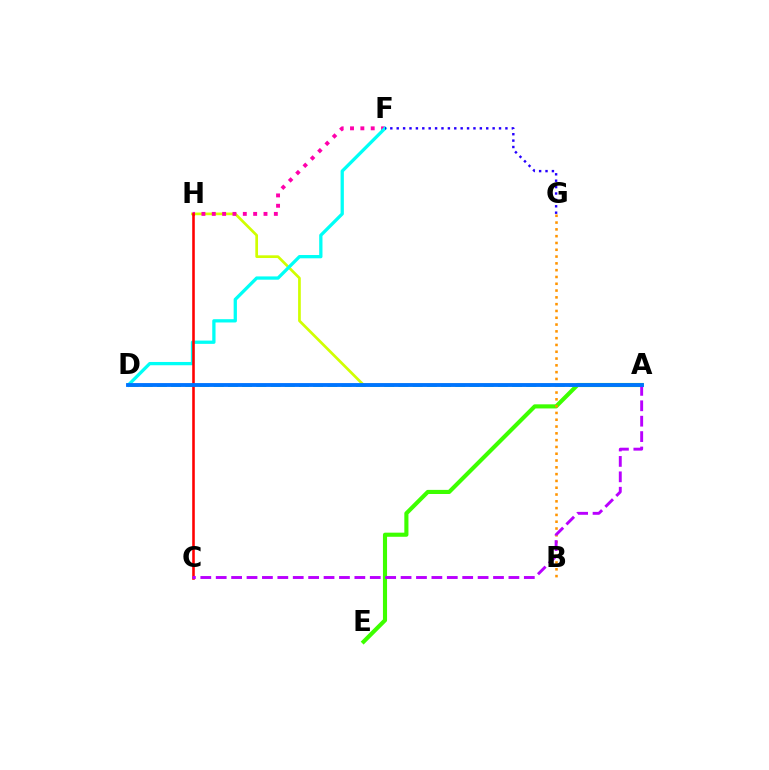{('A', 'H'): [{'color': '#d1ff00', 'line_style': 'solid', 'thickness': 1.94}], ('F', 'H'): [{'color': '#ff00ac', 'line_style': 'dotted', 'thickness': 2.81}], ('A', 'D'): [{'color': '#00ff5c', 'line_style': 'dashed', 'thickness': 1.93}, {'color': '#0074ff', 'line_style': 'solid', 'thickness': 2.77}], ('D', 'F'): [{'color': '#00fff6', 'line_style': 'solid', 'thickness': 2.36}], ('A', 'E'): [{'color': '#3dff00', 'line_style': 'solid', 'thickness': 2.96}], ('C', 'H'): [{'color': '#ff0000', 'line_style': 'solid', 'thickness': 1.85}], ('B', 'G'): [{'color': '#ff9400', 'line_style': 'dotted', 'thickness': 1.85}], ('A', 'C'): [{'color': '#b900ff', 'line_style': 'dashed', 'thickness': 2.09}], ('F', 'G'): [{'color': '#2500ff', 'line_style': 'dotted', 'thickness': 1.74}]}